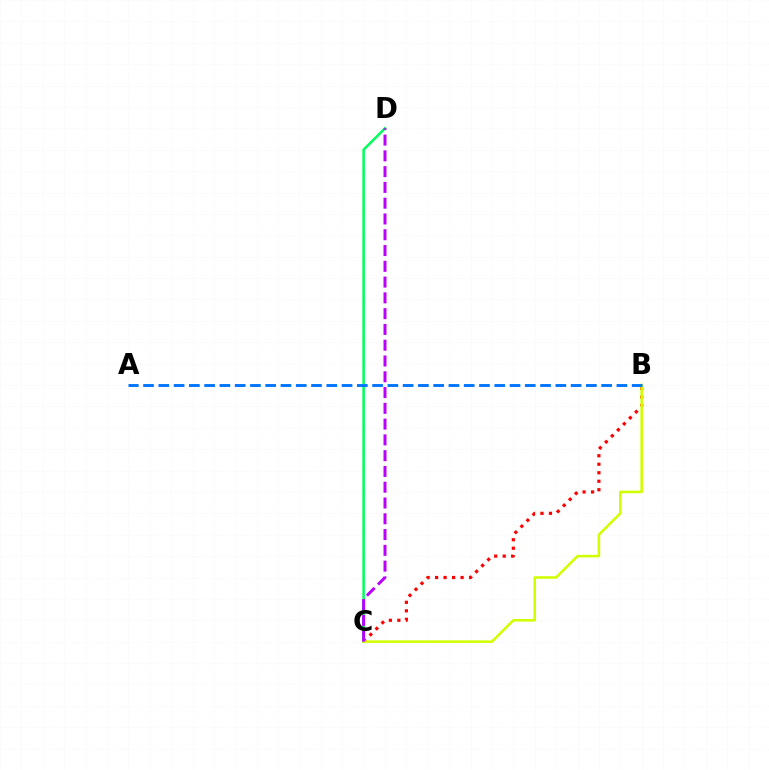{('B', 'C'): [{'color': '#ff0000', 'line_style': 'dotted', 'thickness': 2.31}, {'color': '#d1ff00', 'line_style': 'solid', 'thickness': 1.85}], ('C', 'D'): [{'color': '#00ff5c', 'line_style': 'solid', 'thickness': 1.82}, {'color': '#b900ff', 'line_style': 'dashed', 'thickness': 2.14}], ('A', 'B'): [{'color': '#0074ff', 'line_style': 'dashed', 'thickness': 2.07}]}